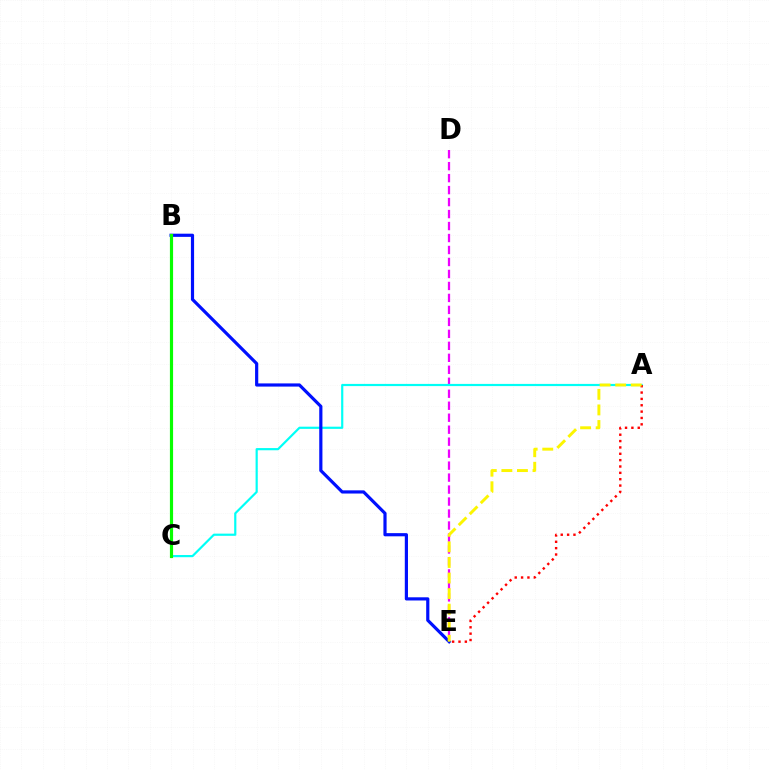{('D', 'E'): [{'color': '#ee00ff', 'line_style': 'dashed', 'thickness': 1.63}], ('A', 'C'): [{'color': '#00fff6', 'line_style': 'solid', 'thickness': 1.57}], ('B', 'E'): [{'color': '#0010ff', 'line_style': 'solid', 'thickness': 2.29}], ('A', 'E'): [{'color': '#ff0000', 'line_style': 'dotted', 'thickness': 1.73}, {'color': '#fcf500', 'line_style': 'dashed', 'thickness': 2.11}], ('B', 'C'): [{'color': '#08ff00', 'line_style': 'solid', 'thickness': 2.28}]}